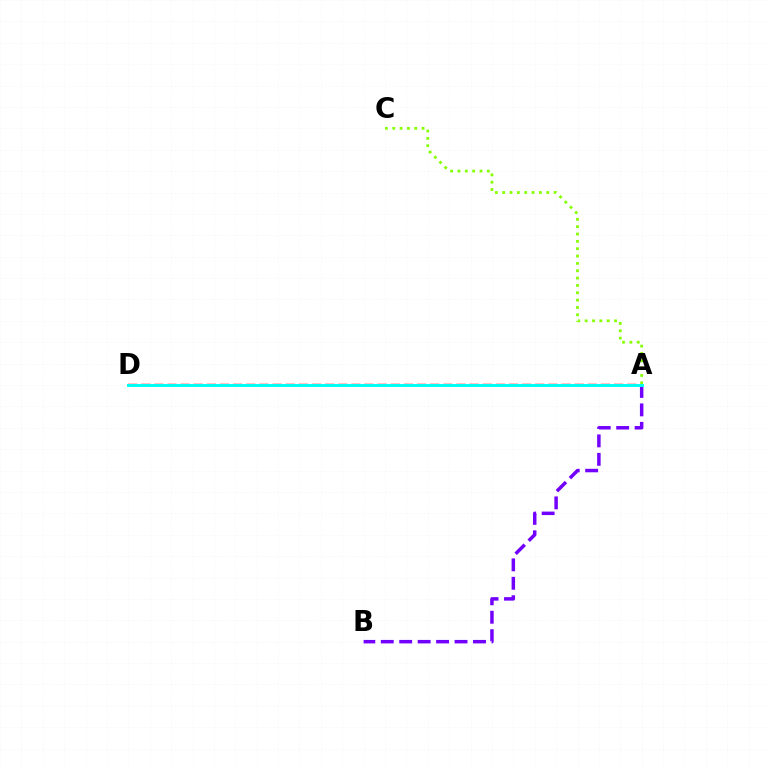{('A', 'B'): [{'color': '#7200ff', 'line_style': 'dashed', 'thickness': 2.51}], ('A', 'D'): [{'color': '#ff0000', 'line_style': 'dashed', 'thickness': 1.78}, {'color': '#00fff6', 'line_style': 'solid', 'thickness': 2.14}], ('A', 'C'): [{'color': '#84ff00', 'line_style': 'dotted', 'thickness': 2.0}]}